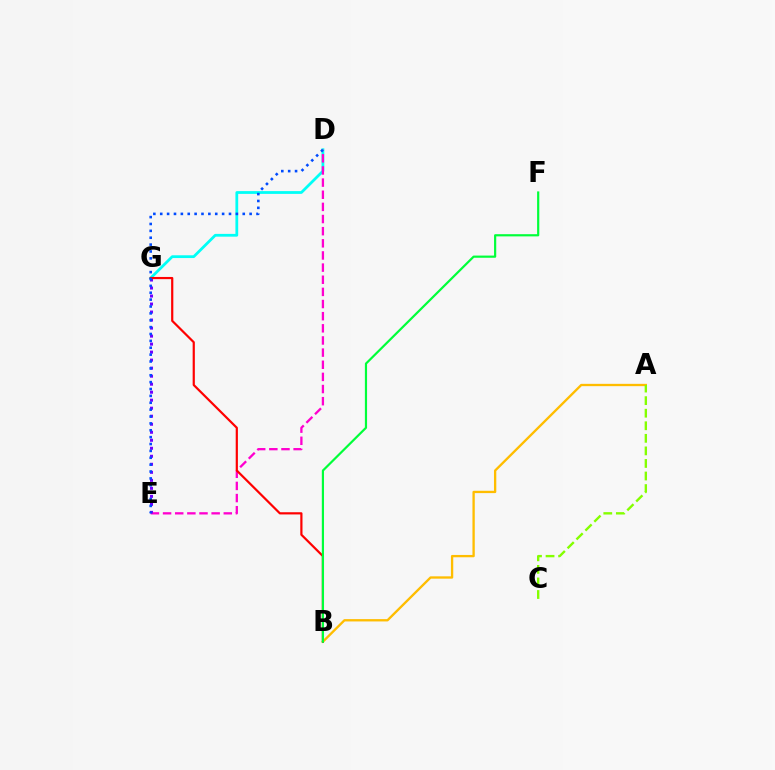{('D', 'G'): [{'color': '#00fff6', 'line_style': 'solid', 'thickness': 2.0}], ('D', 'E'): [{'color': '#ff00cf', 'line_style': 'dashed', 'thickness': 1.65}, {'color': '#004bff', 'line_style': 'dotted', 'thickness': 1.87}], ('A', 'B'): [{'color': '#ffbd00', 'line_style': 'solid', 'thickness': 1.67}], ('E', 'G'): [{'color': '#7200ff', 'line_style': 'dotted', 'thickness': 2.18}], ('B', 'G'): [{'color': '#ff0000', 'line_style': 'solid', 'thickness': 1.58}], ('B', 'F'): [{'color': '#00ff39', 'line_style': 'solid', 'thickness': 1.58}], ('A', 'C'): [{'color': '#84ff00', 'line_style': 'dashed', 'thickness': 1.71}]}